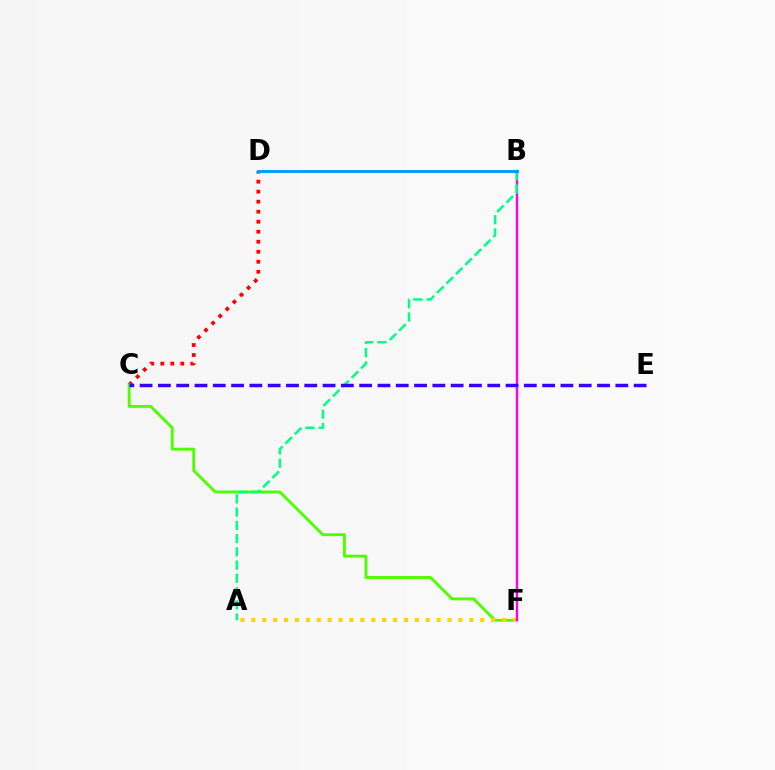{('C', 'D'): [{'color': '#ff0000', 'line_style': 'dotted', 'thickness': 2.72}], ('C', 'F'): [{'color': '#4fff00', 'line_style': 'solid', 'thickness': 2.08}], ('A', 'F'): [{'color': '#ffd500', 'line_style': 'dotted', 'thickness': 2.96}], ('B', 'F'): [{'color': '#ff00ed', 'line_style': 'solid', 'thickness': 1.71}], ('A', 'B'): [{'color': '#00ff86', 'line_style': 'dashed', 'thickness': 1.8}], ('B', 'D'): [{'color': '#009eff', 'line_style': 'solid', 'thickness': 2.11}], ('C', 'E'): [{'color': '#3700ff', 'line_style': 'dashed', 'thickness': 2.49}]}